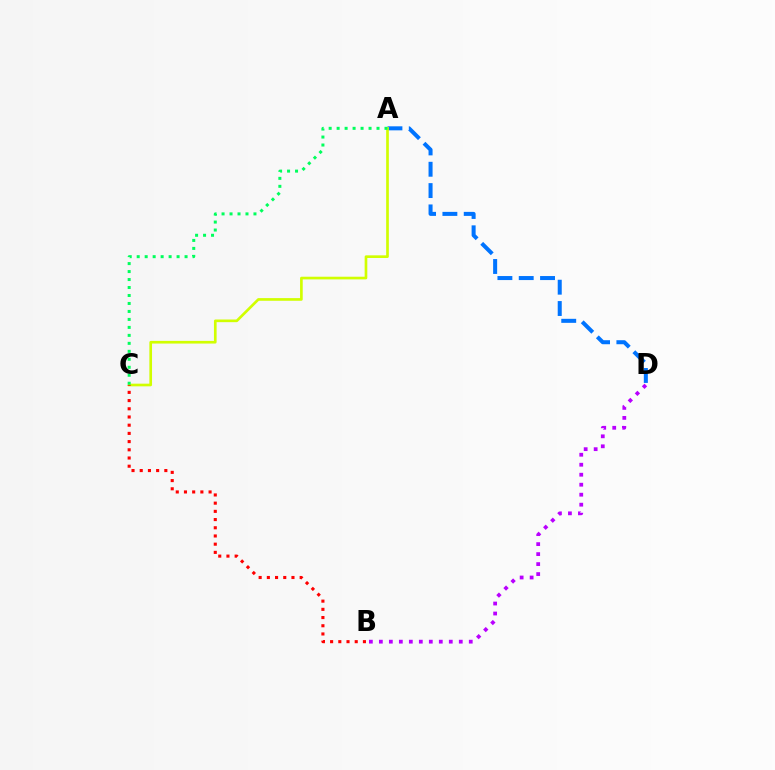{('B', 'D'): [{'color': '#b900ff', 'line_style': 'dotted', 'thickness': 2.71}], ('A', 'D'): [{'color': '#0074ff', 'line_style': 'dashed', 'thickness': 2.9}], ('A', 'C'): [{'color': '#d1ff00', 'line_style': 'solid', 'thickness': 1.92}, {'color': '#00ff5c', 'line_style': 'dotted', 'thickness': 2.17}], ('B', 'C'): [{'color': '#ff0000', 'line_style': 'dotted', 'thickness': 2.23}]}